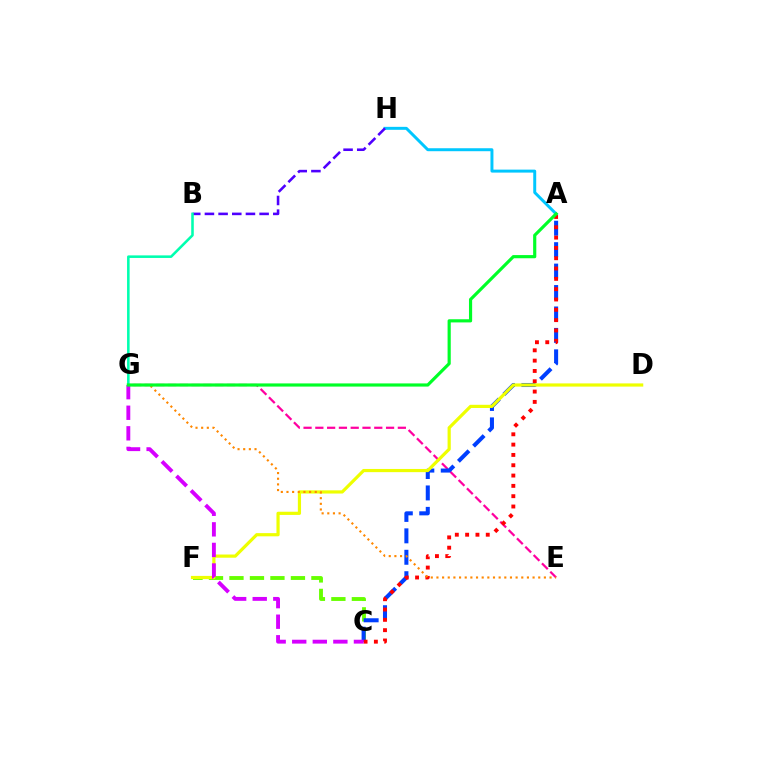{('A', 'H'): [{'color': '#00c7ff', 'line_style': 'solid', 'thickness': 2.14}], ('E', 'G'): [{'color': '#ff00a0', 'line_style': 'dashed', 'thickness': 1.6}, {'color': '#ff8800', 'line_style': 'dotted', 'thickness': 1.54}], ('B', 'H'): [{'color': '#4f00ff', 'line_style': 'dashed', 'thickness': 1.86}], ('C', 'F'): [{'color': '#66ff00', 'line_style': 'dashed', 'thickness': 2.78}], ('A', 'C'): [{'color': '#003fff', 'line_style': 'dashed', 'thickness': 2.91}, {'color': '#ff0000', 'line_style': 'dotted', 'thickness': 2.8}], ('B', 'G'): [{'color': '#00ffaf', 'line_style': 'solid', 'thickness': 1.85}], ('D', 'F'): [{'color': '#eeff00', 'line_style': 'solid', 'thickness': 2.3}], ('C', 'G'): [{'color': '#d600ff', 'line_style': 'dashed', 'thickness': 2.79}], ('A', 'G'): [{'color': '#00ff27', 'line_style': 'solid', 'thickness': 2.28}]}